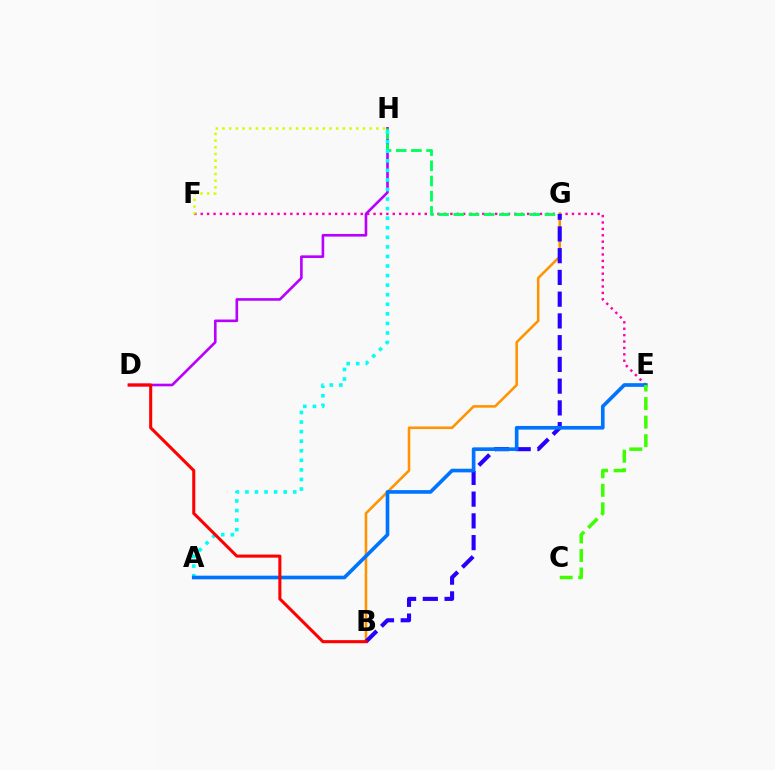{('E', 'F'): [{'color': '#ff00ac', 'line_style': 'dotted', 'thickness': 1.74}], ('D', 'H'): [{'color': '#b900ff', 'line_style': 'solid', 'thickness': 1.89}], ('G', 'H'): [{'color': '#00ff5c', 'line_style': 'dashed', 'thickness': 2.06}], ('B', 'G'): [{'color': '#ff9400', 'line_style': 'solid', 'thickness': 1.85}, {'color': '#2500ff', 'line_style': 'dashed', 'thickness': 2.95}], ('A', 'H'): [{'color': '#00fff6', 'line_style': 'dotted', 'thickness': 2.6}], ('A', 'E'): [{'color': '#0074ff', 'line_style': 'solid', 'thickness': 2.63}], ('F', 'H'): [{'color': '#d1ff00', 'line_style': 'dotted', 'thickness': 1.82}], ('B', 'D'): [{'color': '#ff0000', 'line_style': 'solid', 'thickness': 2.21}], ('C', 'E'): [{'color': '#3dff00', 'line_style': 'dashed', 'thickness': 2.52}]}